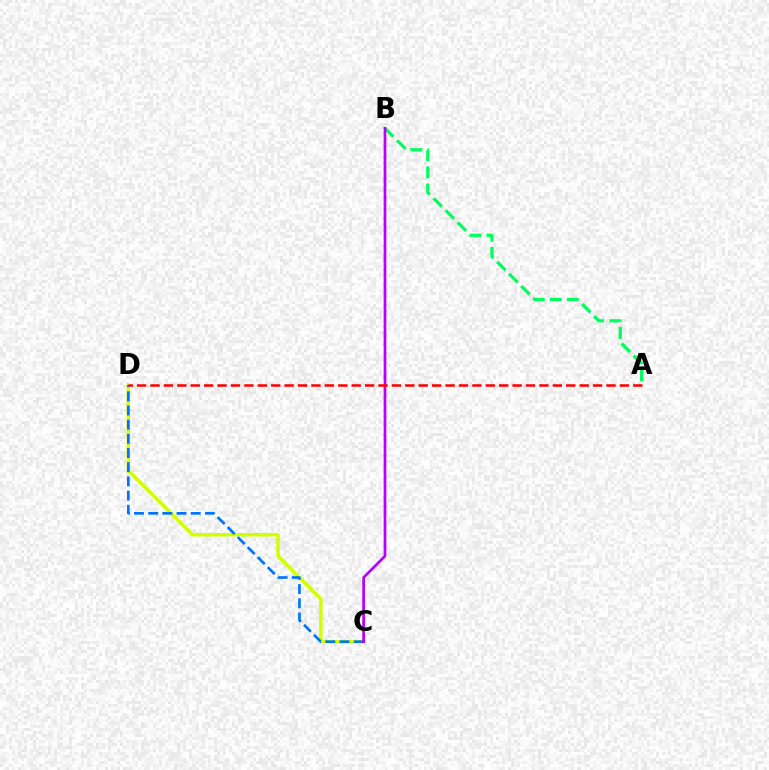{('C', 'D'): [{'color': '#d1ff00', 'line_style': 'solid', 'thickness': 2.5}, {'color': '#0074ff', 'line_style': 'dashed', 'thickness': 1.93}], ('A', 'B'): [{'color': '#00ff5c', 'line_style': 'dashed', 'thickness': 2.32}], ('B', 'C'): [{'color': '#b900ff', 'line_style': 'solid', 'thickness': 1.96}], ('A', 'D'): [{'color': '#ff0000', 'line_style': 'dashed', 'thickness': 1.82}]}